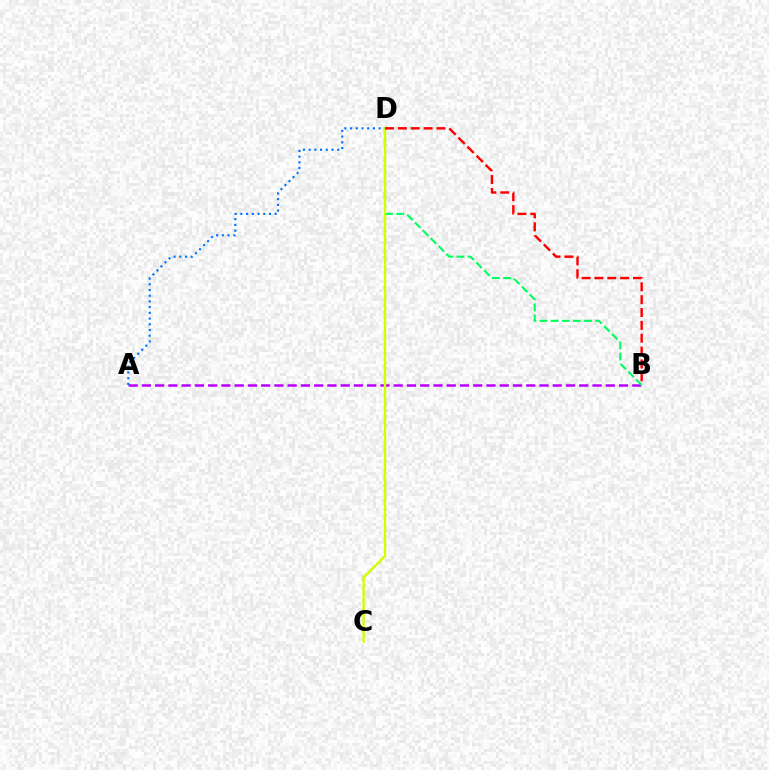{('A', 'B'): [{'color': '#b900ff', 'line_style': 'dashed', 'thickness': 1.8}], ('B', 'D'): [{'color': '#00ff5c', 'line_style': 'dashed', 'thickness': 1.51}, {'color': '#ff0000', 'line_style': 'dashed', 'thickness': 1.75}], ('A', 'D'): [{'color': '#0074ff', 'line_style': 'dotted', 'thickness': 1.55}], ('C', 'D'): [{'color': '#d1ff00', 'line_style': 'solid', 'thickness': 1.75}]}